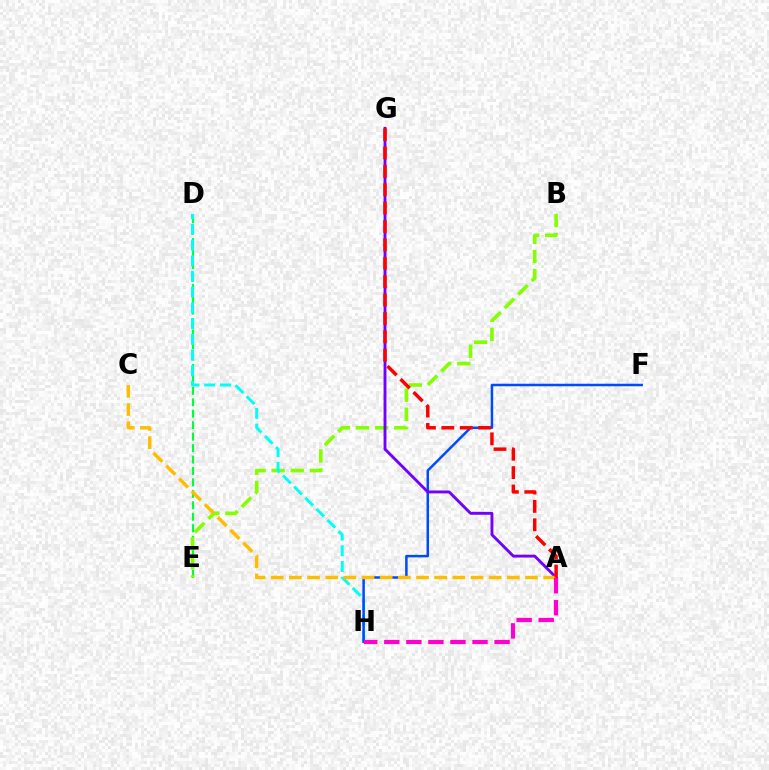{('D', 'E'): [{'color': '#00ff39', 'line_style': 'dashed', 'thickness': 1.56}], ('B', 'E'): [{'color': '#84ff00', 'line_style': 'dashed', 'thickness': 2.6}], ('D', 'H'): [{'color': '#00fff6', 'line_style': 'dashed', 'thickness': 2.13}], ('F', 'H'): [{'color': '#004bff', 'line_style': 'solid', 'thickness': 1.81}], ('A', 'G'): [{'color': '#7200ff', 'line_style': 'solid', 'thickness': 2.07}, {'color': '#ff0000', 'line_style': 'dashed', 'thickness': 2.5}], ('A', 'C'): [{'color': '#ffbd00', 'line_style': 'dashed', 'thickness': 2.47}], ('A', 'H'): [{'color': '#ff00cf', 'line_style': 'dashed', 'thickness': 3.0}]}